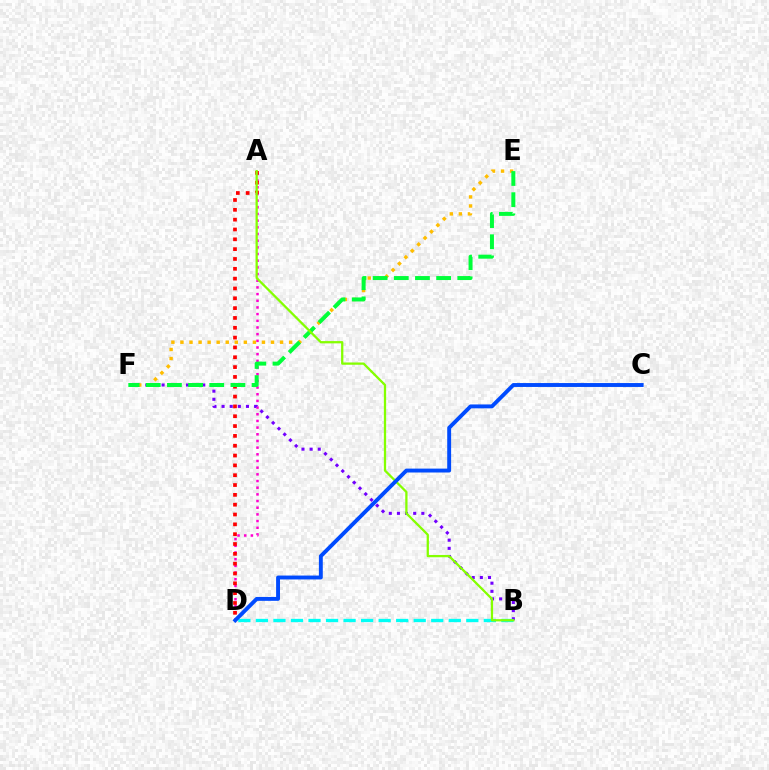{('A', 'D'): [{'color': '#ff00cf', 'line_style': 'dotted', 'thickness': 1.81}, {'color': '#ff0000', 'line_style': 'dotted', 'thickness': 2.67}], ('B', 'F'): [{'color': '#7200ff', 'line_style': 'dotted', 'thickness': 2.21}], ('B', 'D'): [{'color': '#00fff6', 'line_style': 'dashed', 'thickness': 2.38}], ('E', 'F'): [{'color': '#ffbd00', 'line_style': 'dotted', 'thickness': 2.46}, {'color': '#00ff39', 'line_style': 'dashed', 'thickness': 2.87}], ('A', 'B'): [{'color': '#84ff00', 'line_style': 'solid', 'thickness': 1.64}], ('C', 'D'): [{'color': '#004bff', 'line_style': 'solid', 'thickness': 2.81}]}